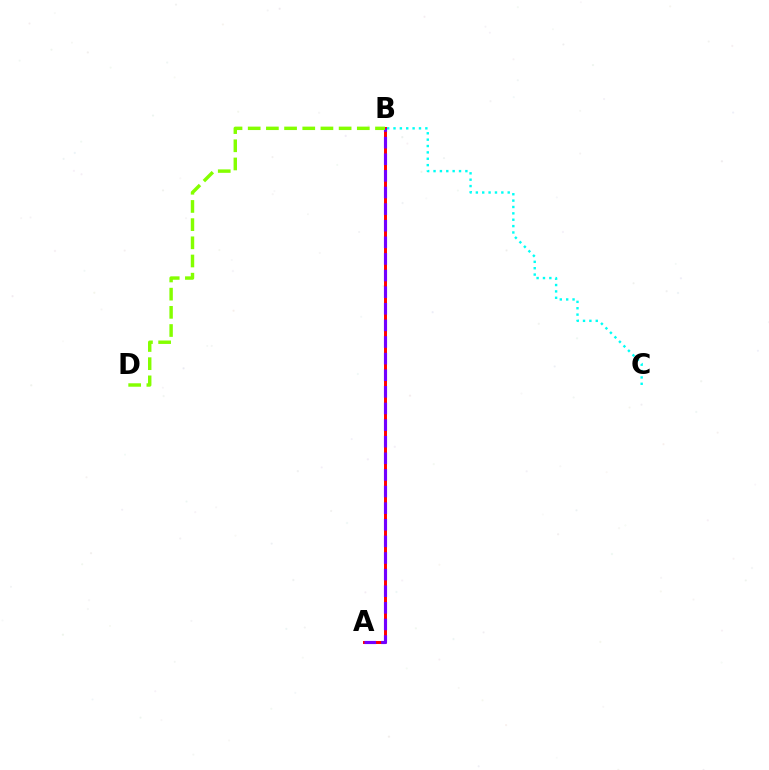{('B', 'C'): [{'color': '#00fff6', 'line_style': 'dotted', 'thickness': 1.73}], ('A', 'B'): [{'color': '#ff0000', 'line_style': 'solid', 'thickness': 2.13}, {'color': '#7200ff', 'line_style': 'dashed', 'thickness': 2.26}], ('B', 'D'): [{'color': '#84ff00', 'line_style': 'dashed', 'thickness': 2.47}]}